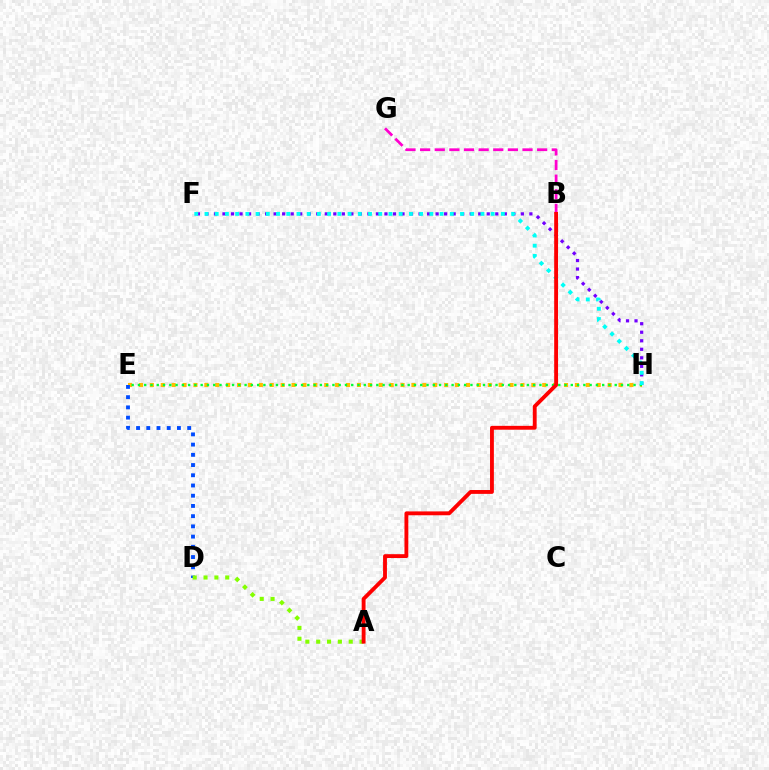{('F', 'H'): [{'color': '#7200ff', 'line_style': 'dotted', 'thickness': 2.32}, {'color': '#00fff6', 'line_style': 'dotted', 'thickness': 2.78}], ('E', 'H'): [{'color': '#ffbd00', 'line_style': 'dotted', 'thickness': 2.96}, {'color': '#00ff39', 'line_style': 'dotted', 'thickness': 1.7}], ('D', 'E'): [{'color': '#004bff', 'line_style': 'dotted', 'thickness': 2.78}], ('A', 'D'): [{'color': '#84ff00', 'line_style': 'dotted', 'thickness': 2.95}], ('B', 'G'): [{'color': '#ff00cf', 'line_style': 'dashed', 'thickness': 1.99}], ('A', 'B'): [{'color': '#ff0000', 'line_style': 'solid', 'thickness': 2.77}]}